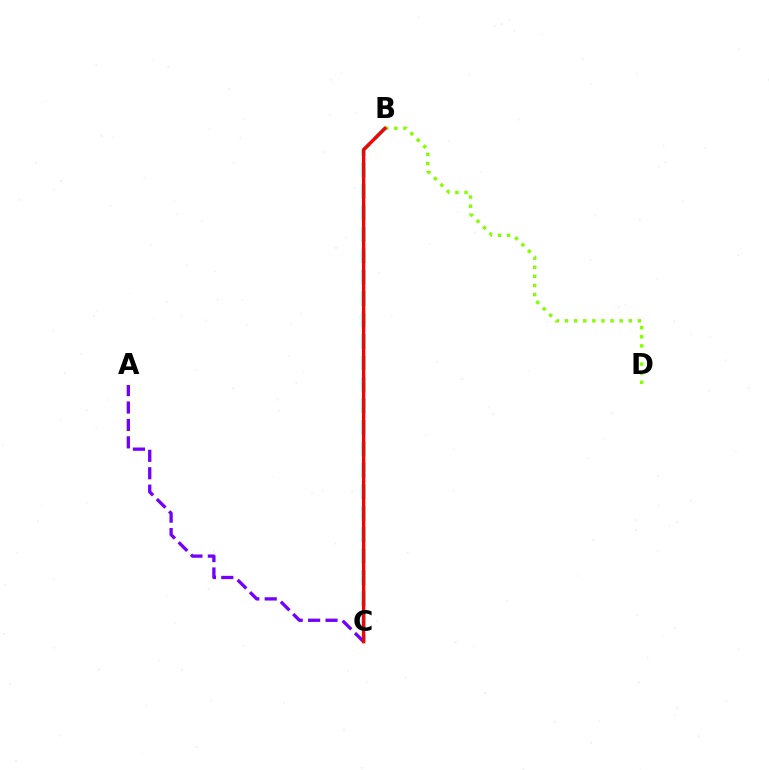{('B', 'D'): [{'color': '#84ff00', 'line_style': 'dotted', 'thickness': 2.47}], ('B', 'C'): [{'color': '#00fff6', 'line_style': 'dashed', 'thickness': 2.91}, {'color': '#ff0000', 'line_style': 'solid', 'thickness': 2.41}], ('A', 'C'): [{'color': '#7200ff', 'line_style': 'dashed', 'thickness': 2.37}]}